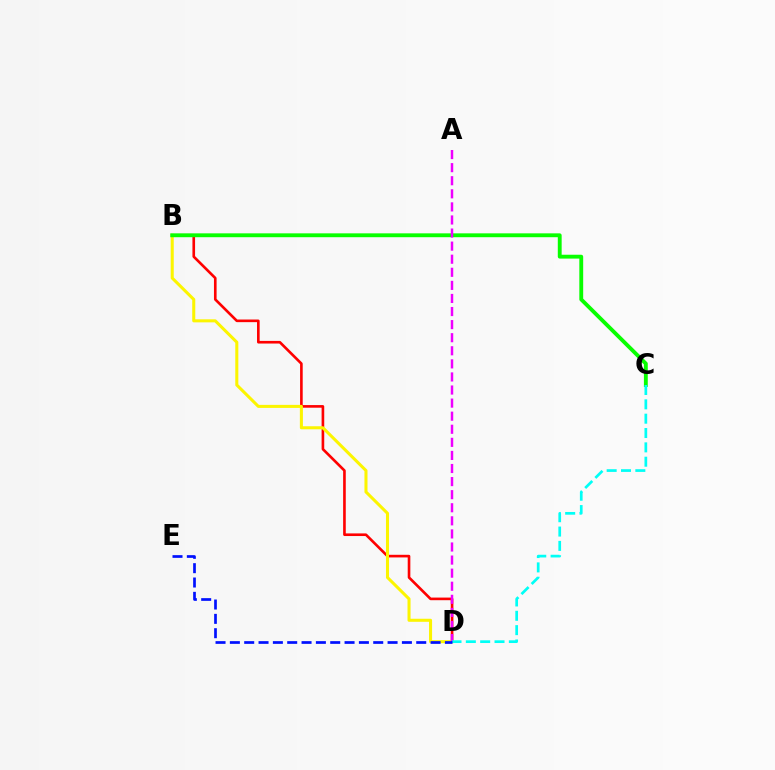{('B', 'D'): [{'color': '#ff0000', 'line_style': 'solid', 'thickness': 1.9}, {'color': '#fcf500', 'line_style': 'solid', 'thickness': 2.19}], ('B', 'C'): [{'color': '#08ff00', 'line_style': 'solid', 'thickness': 2.78}], ('A', 'D'): [{'color': '#ee00ff', 'line_style': 'dashed', 'thickness': 1.78}], ('C', 'D'): [{'color': '#00fff6', 'line_style': 'dashed', 'thickness': 1.95}], ('D', 'E'): [{'color': '#0010ff', 'line_style': 'dashed', 'thickness': 1.95}]}